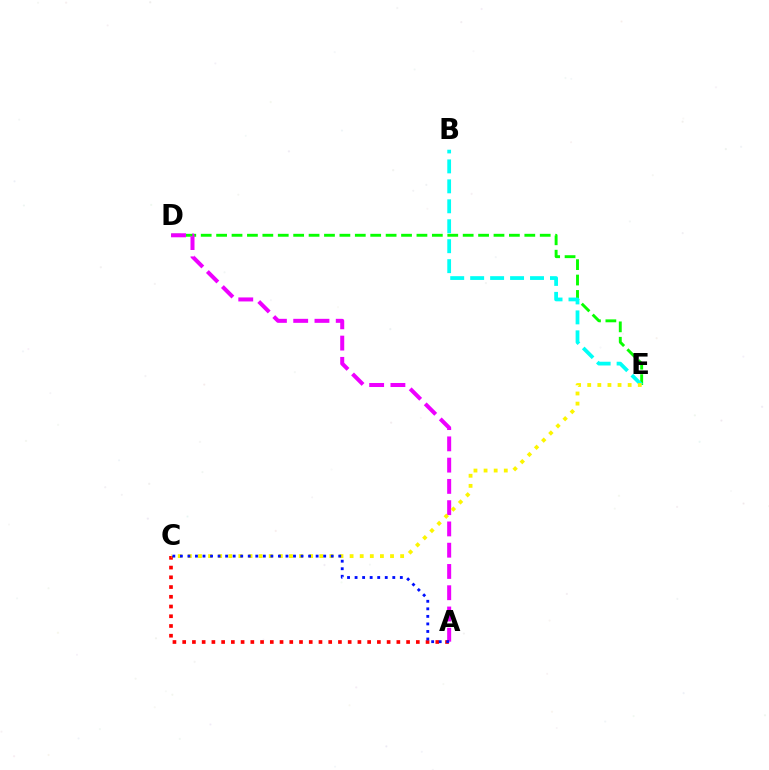{('D', 'E'): [{'color': '#08ff00', 'line_style': 'dashed', 'thickness': 2.09}], ('A', 'D'): [{'color': '#ee00ff', 'line_style': 'dashed', 'thickness': 2.89}], ('B', 'E'): [{'color': '#00fff6', 'line_style': 'dashed', 'thickness': 2.71}], ('A', 'C'): [{'color': '#ff0000', 'line_style': 'dotted', 'thickness': 2.64}, {'color': '#0010ff', 'line_style': 'dotted', 'thickness': 2.05}], ('C', 'E'): [{'color': '#fcf500', 'line_style': 'dotted', 'thickness': 2.75}]}